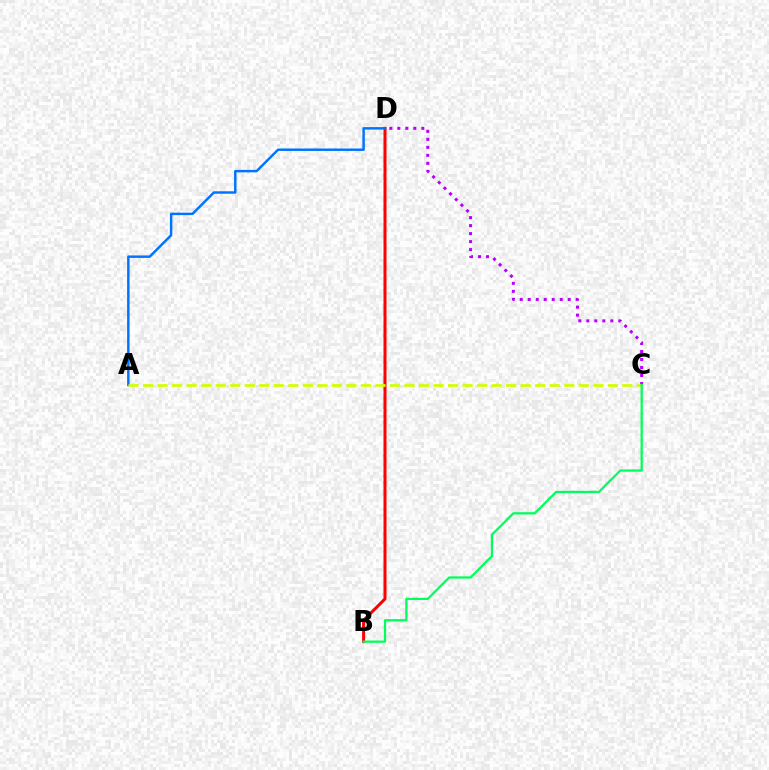{('B', 'D'): [{'color': '#ff0000', 'line_style': 'solid', 'thickness': 2.17}], ('C', 'D'): [{'color': '#b900ff', 'line_style': 'dotted', 'thickness': 2.17}], ('A', 'D'): [{'color': '#0074ff', 'line_style': 'solid', 'thickness': 1.77}], ('A', 'C'): [{'color': '#d1ff00', 'line_style': 'dashed', 'thickness': 1.97}], ('B', 'C'): [{'color': '#00ff5c', 'line_style': 'solid', 'thickness': 1.63}]}